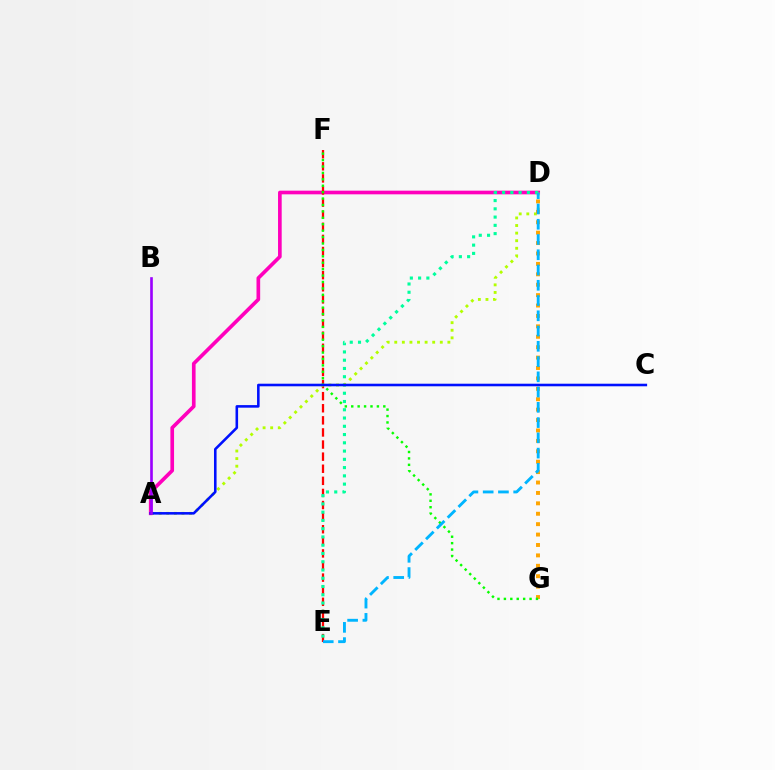{('A', 'D'): [{'color': '#ff00bd', 'line_style': 'solid', 'thickness': 2.63}, {'color': '#b3ff00', 'line_style': 'dotted', 'thickness': 2.06}], ('E', 'F'): [{'color': '#ff0000', 'line_style': 'dashed', 'thickness': 1.64}], ('D', 'E'): [{'color': '#00ff9d', 'line_style': 'dotted', 'thickness': 2.24}, {'color': '#00b5ff', 'line_style': 'dashed', 'thickness': 2.07}], ('D', 'G'): [{'color': '#ffa500', 'line_style': 'dotted', 'thickness': 2.83}], ('F', 'G'): [{'color': '#08ff00', 'line_style': 'dotted', 'thickness': 1.74}], ('A', 'C'): [{'color': '#0010ff', 'line_style': 'solid', 'thickness': 1.85}], ('A', 'B'): [{'color': '#9b00ff', 'line_style': 'solid', 'thickness': 1.9}]}